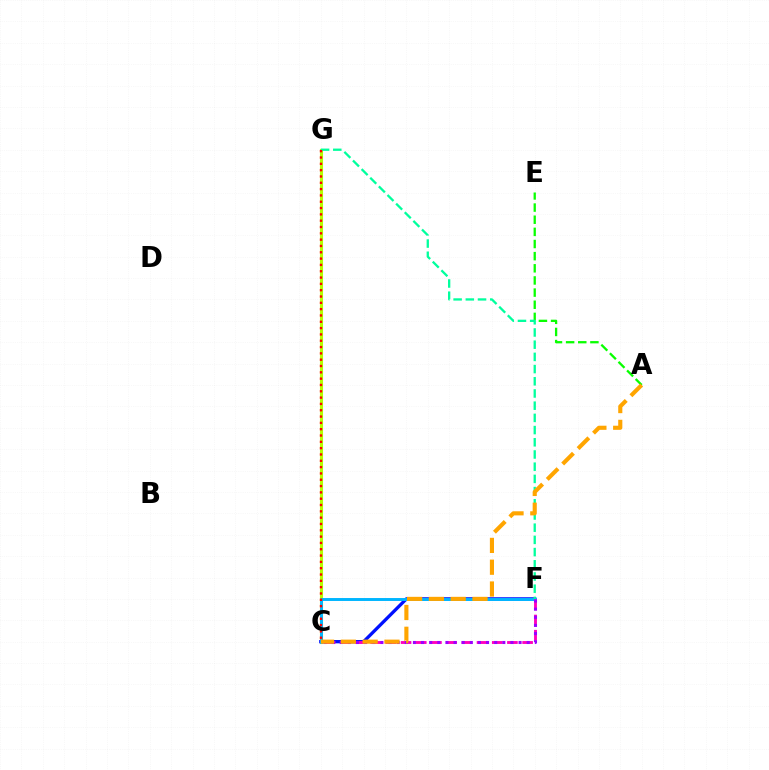{('C', 'G'): [{'color': '#b3ff00', 'line_style': 'solid', 'thickness': 2.24}, {'color': '#ff0000', 'line_style': 'dotted', 'thickness': 1.72}], ('C', 'F'): [{'color': '#0010ff', 'line_style': 'solid', 'thickness': 2.38}, {'color': '#00b5ff', 'line_style': 'solid', 'thickness': 2.12}, {'color': '#ff00bd', 'line_style': 'dashed', 'thickness': 2.06}, {'color': '#9b00ff', 'line_style': 'dotted', 'thickness': 2.21}], ('A', 'E'): [{'color': '#08ff00', 'line_style': 'dashed', 'thickness': 1.65}], ('F', 'G'): [{'color': '#00ff9d', 'line_style': 'dashed', 'thickness': 1.66}], ('A', 'C'): [{'color': '#ffa500', 'line_style': 'dashed', 'thickness': 2.96}]}